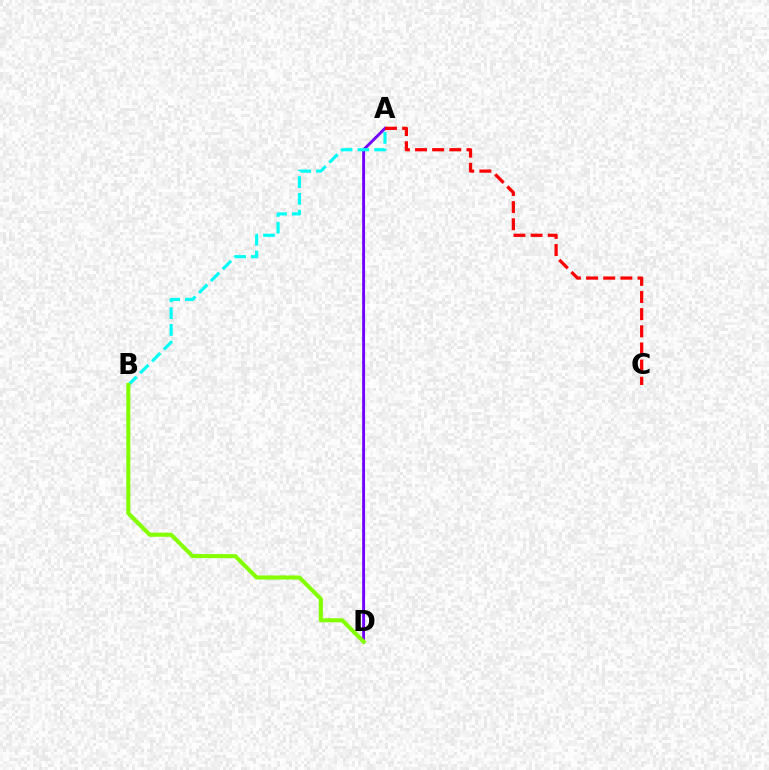{('A', 'D'): [{'color': '#7200ff', 'line_style': 'solid', 'thickness': 2.08}], ('A', 'B'): [{'color': '#00fff6', 'line_style': 'dashed', 'thickness': 2.27}], ('A', 'C'): [{'color': '#ff0000', 'line_style': 'dashed', 'thickness': 2.33}], ('B', 'D'): [{'color': '#84ff00', 'line_style': 'solid', 'thickness': 2.94}]}